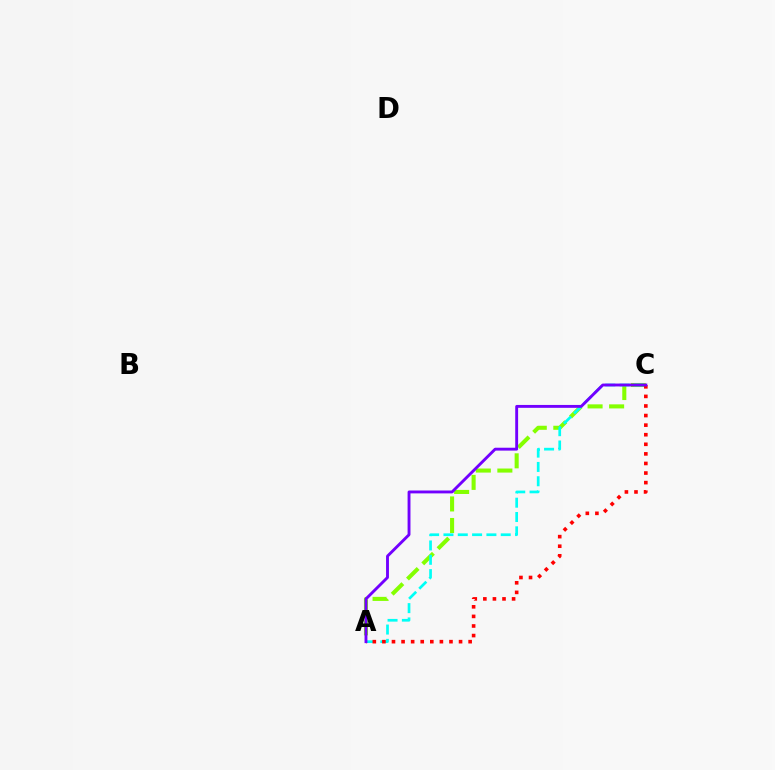{('A', 'C'): [{'color': '#84ff00', 'line_style': 'dashed', 'thickness': 2.93}, {'color': '#00fff6', 'line_style': 'dashed', 'thickness': 1.95}, {'color': '#ff0000', 'line_style': 'dotted', 'thickness': 2.6}, {'color': '#7200ff', 'line_style': 'solid', 'thickness': 2.08}]}